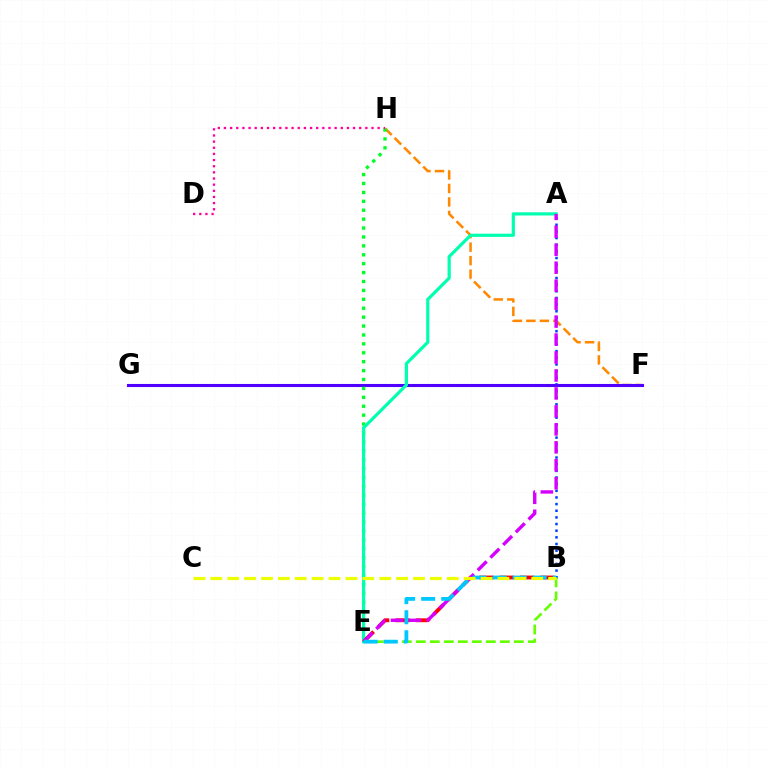{('A', 'B'): [{'color': '#003fff', 'line_style': 'dotted', 'thickness': 1.81}], ('F', 'H'): [{'color': '#ff8800', 'line_style': 'dashed', 'thickness': 1.83}], ('F', 'G'): [{'color': '#4f00ff', 'line_style': 'solid', 'thickness': 2.21}], ('E', 'H'): [{'color': '#00ff27', 'line_style': 'dotted', 'thickness': 2.42}], ('A', 'E'): [{'color': '#00ffaf', 'line_style': 'solid', 'thickness': 2.3}, {'color': '#d600ff', 'line_style': 'dashed', 'thickness': 2.44}], ('B', 'E'): [{'color': '#ff0000', 'line_style': 'dashed', 'thickness': 2.76}, {'color': '#66ff00', 'line_style': 'dashed', 'thickness': 1.9}, {'color': '#00c7ff', 'line_style': 'dashed', 'thickness': 2.73}], ('D', 'H'): [{'color': '#ff00a0', 'line_style': 'dotted', 'thickness': 1.67}], ('B', 'C'): [{'color': '#eeff00', 'line_style': 'dashed', 'thickness': 2.29}]}